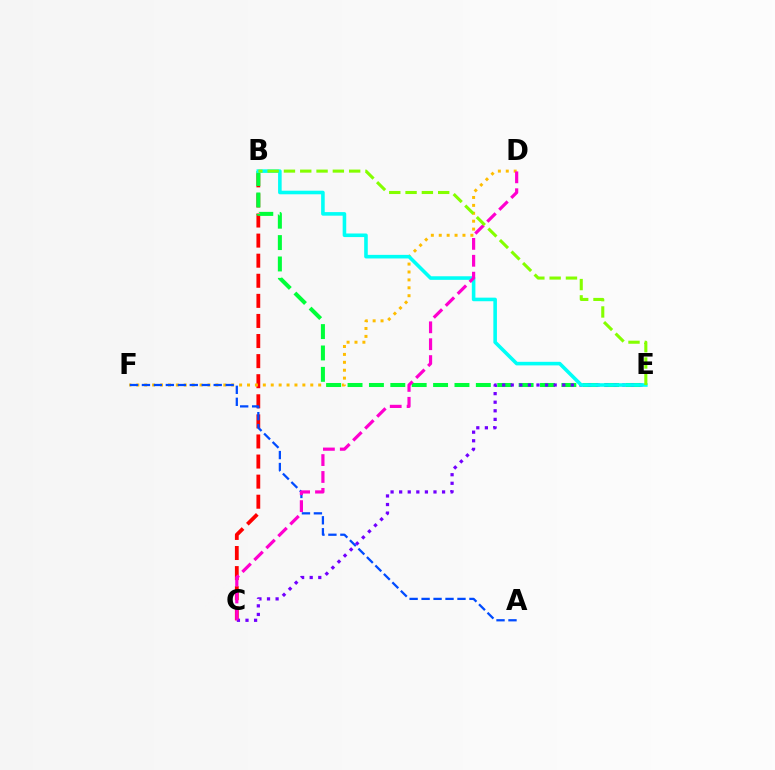{('B', 'C'): [{'color': '#ff0000', 'line_style': 'dashed', 'thickness': 2.73}], ('D', 'F'): [{'color': '#ffbd00', 'line_style': 'dotted', 'thickness': 2.15}], ('B', 'E'): [{'color': '#00ff39', 'line_style': 'dashed', 'thickness': 2.9}, {'color': '#00fff6', 'line_style': 'solid', 'thickness': 2.58}, {'color': '#84ff00', 'line_style': 'dashed', 'thickness': 2.22}], ('A', 'F'): [{'color': '#004bff', 'line_style': 'dashed', 'thickness': 1.63}], ('C', 'E'): [{'color': '#7200ff', 'line_style': 'dotted', 'thickness': 2.33}], ('C', 'D'): [{'color': '#ff00cf', 'line_style': 'dashed', 'thickness': 2.29}]}